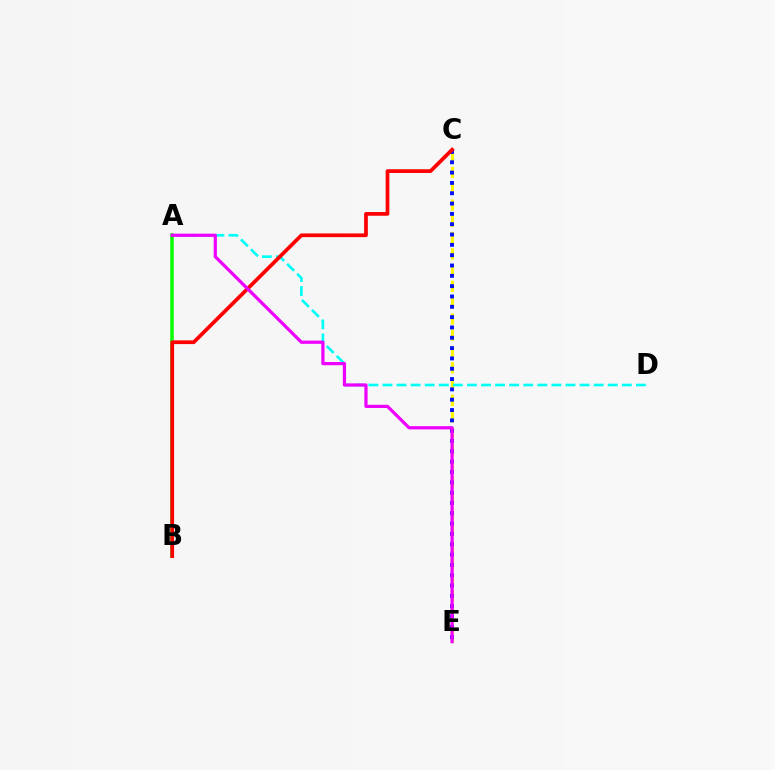{('C', 'E'): [{'color': '#fcf500', 'line_style': 'dashed', 'thickness': 2.21}, {'color': '#0010ff', 'line_style': 'dotted', 'thickness': 2.8}], ('A', 'D'): [{'color': '#00fff6', 'line_style': 'dashed', 'thickness': 1.91}], ('A', 'B'): [{'color': '#08ff00', 'line_style': 'solid', 'thickness': 2.56}], ('B', 'C'): [{'color': '#ff0000', 'line_style': 'solid', 'thickness': 2.68}], ('A', 'E'): [{'color': '#ee00ff', 'line_style': 'solid', 'thickness': 2.31}]}